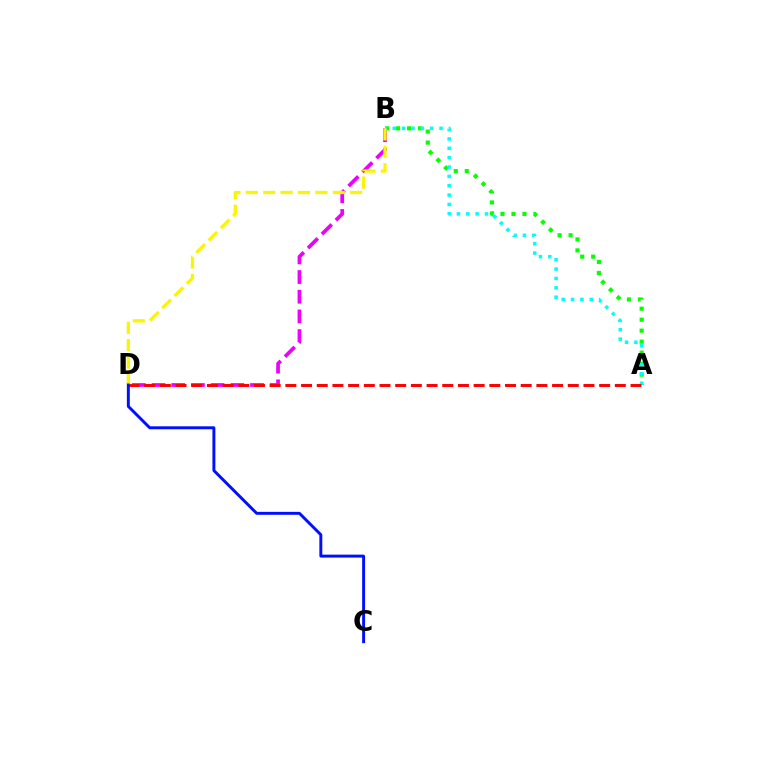{('B', 'D'): [{'color': '#ee00ff', 'line_style': 'dashed', 'thickness': 2.68}, {'color': '#fcf500', 'line_style': 'dashed', 'thickness': 2.36}], ('A', 'B'): [{'color': '#08ff00', 'line_style': 'dotted', 'thickness': 2.99}, {'color': '#00fff6', 'line_style': 'dotted', 'thickness': 2.54}], ('A', 'D'): [{'color': '#ff0000', 'line_style': 'dashed', 'thickness': 2.13}], ('C', 'D'): [{'color': '#0010ff', 'line_style': 'solid', 'thickness': 2.12}]}